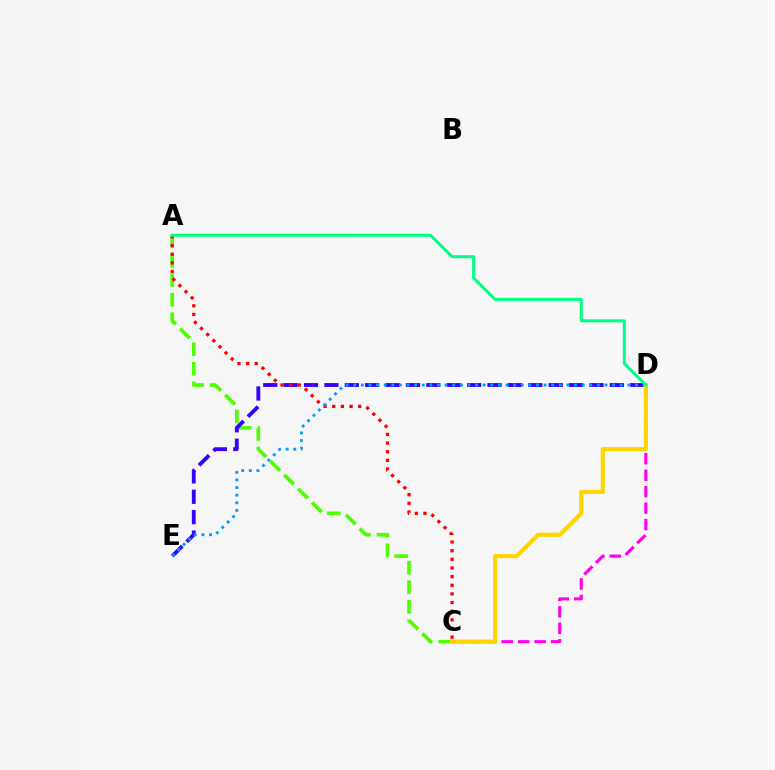{('A', 'C'): [{'color': '#4fff00', 'line_style': 'dashed', 'thickness': 2.65}, {'color': '#ff0000', 'line_style': 'dotted', 'thickness': 2.35}], ('D', 'E'): [{'color': '#3700ff', 'line_style': 'dashed', 'thickness': 2.77}, {'color': '#009eff', 'line_style': 'dotted', 'thickness': 2.07}], ('C', 'D'): [{'color': '#ff00ed', 'line_style': 'dashed', 'thickness': 2.24}, {'color': '#ffd500', 'line_style': 'solid', 'thickness': 2.99}], ('A', 'D'): [{'color': '#00ff86', 'line_style': 'solid', 'thickness': 2.14}]}